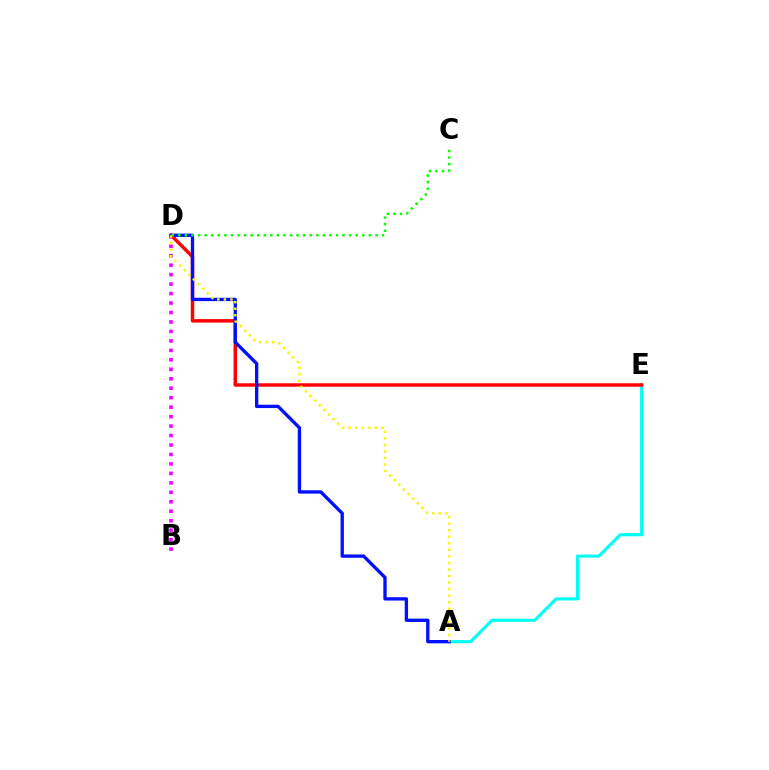{('A', 'E'): [{'color': '#00fff6', 'line_style': 'solid', 'thickness': 2.24}], ('B', 'D'): [{'color': '#ee00ff', 'line_style': 'dotted', 'thickness': 2.57}], ('D', 'E'): [{'color': '#ff0000', 'line_style': 'solid', 'thickness': 2.49}], ('A', 'D'): [{'color': '#0010ff', 'line_style': 'solid', 'thickness': 2.4}, {'color': '#fcf500', 'line_style': 'dotted', 'thickness': 1.78}], ('C', 'D'): [{'color': '#08ff00', 'line_style': 'dotted', 'thickness': 1.78}]}